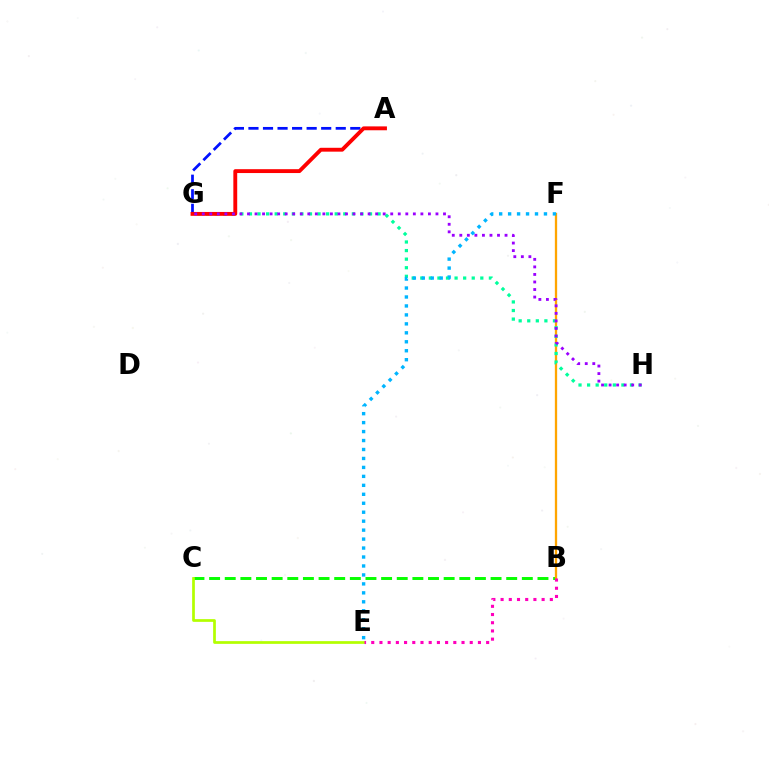{('B', 'C'): [{'color': '#08ff00', 'line_style': 'dashed', 'thickness': 2.12}], ('B', 'F'): [{'color': '#ffa500', 'line_style': 'solid', 'thickness': 1.65}], ('G', 'H'): [{'color': '#00ff9d', 'line_style': 'dotted', 'thickness': 2.33}, {'color': '#9b00ff', 'line_style': 'dotted', 'thickness': 2.05}], ('C', 'E'): [{'color': '#b3ff00', 'line_style': 'solid', 'thickness': 1.96}], ('A', 'G'): [{'color': '#0010ff', 'line_style': 'dashed', 'thickness': 1.98}, {'color': '#ff0000', 'line_style': 'solid', 'thickness': 2.78}], ('E', 'F'): [{'color': '#00b5ff', 'line_style': 'dotted', 'thickness': 2.43}], ('B', 'E'): [{'color': '#ff00bd', 'line_style': 'dotted', 'thickness': 2.23}]}